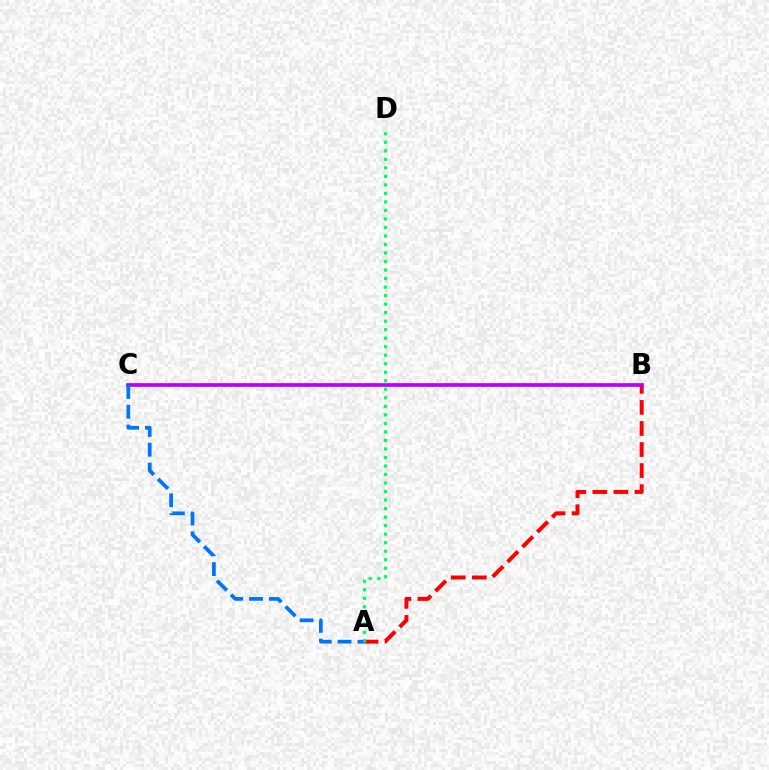{('B', 'C'): [{'color': '#d1ff00', 'line_style': 'solid', 'thickness': 1.61}, {'color': '#b900ff', 'line_style': 'solid', 'thickness': 2.66}], ('A', 'B'): [{'color': '#ff0000', 'line_style': 'dashed', 'thickness': 2.86}], ('A', 'D'): [{'color': '#00ff5c', 'line_style': 'dotted', 'thickness': 2.31}], ('A', 'C'): [{'color': '#0074ff', 'line_style': 'dashed', 'thickness': 2.69}]}